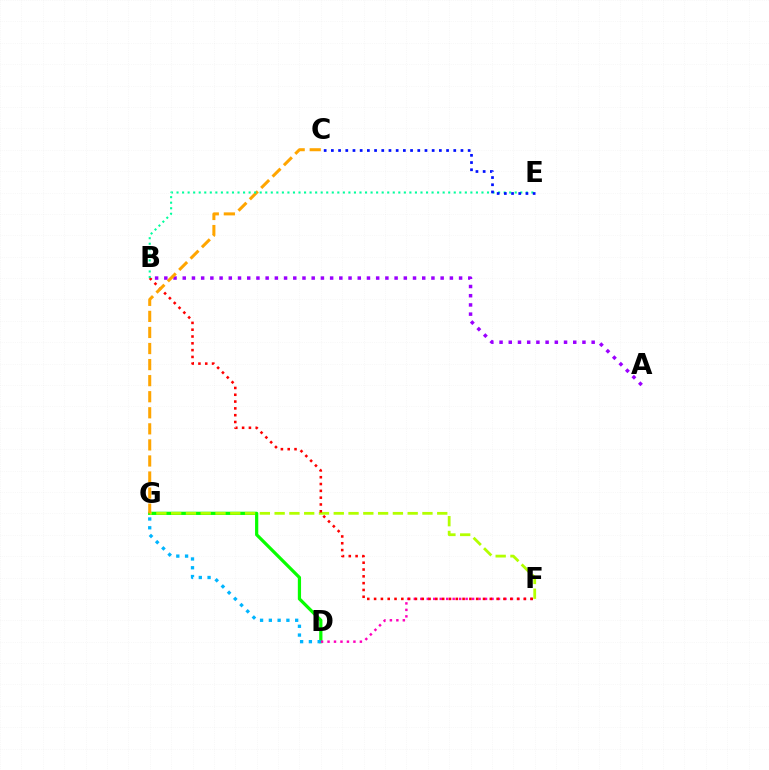{('D', 'G'): [{'color': '#08ff00', 'line_style': 'solid', 'thickness': 2.32}, {'color': '#00b5ff', 'line_style': 'dotted', 'thickness': 2.38}], ('F', 'G'): [{'color': '#b3ff00', 'line_style': 'dashed', 'thickness': 2.01}], ('D', 'F'): [{'color': '#ff00bd', 'line_style': 'dotted', 'thickness': 1.76}], ('B', 'F'): [{'color': '#ff0000', 'line_style': 'dotted', 'thickness': 1.85}], ('A', 'B'): [{'color': '#9b00ff', 'line_style': 'dotted', 'thickness': 2.5}], ('C', 'G'): [{'color': '#ffa500', 'line_style': 'dashed', 'thickness': 2.18}], ('B', 'E'): [{'color': '#00ff9d', 'line_style': 'dotted', 'thickness': 1.51}], ('C', 'E'): [{'color': '#0010ff', 'line_style': 'dotted', 'thickness': 1.96}]}